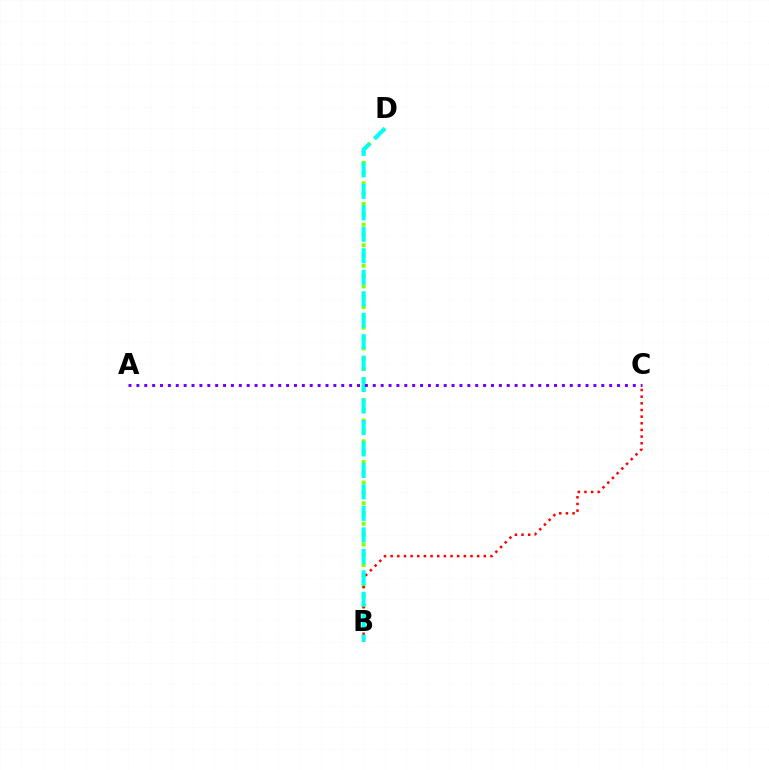{('B', 'D'): [{'color': '#84ff00', 'line_style': 'dotted', 'thickness': 2.8}, {'color': '#00fff6', 'line_style': 'dashed', 'thickness': 2.92}], ('B', 'C'): [{'color': '#ff0000', 'line_style': 'dotted', 'thickness': 1.81}], ('A', 'C'): [{'color': '#7200ff', 'line_style': 'dotted', 'thickness': 2.14}]}